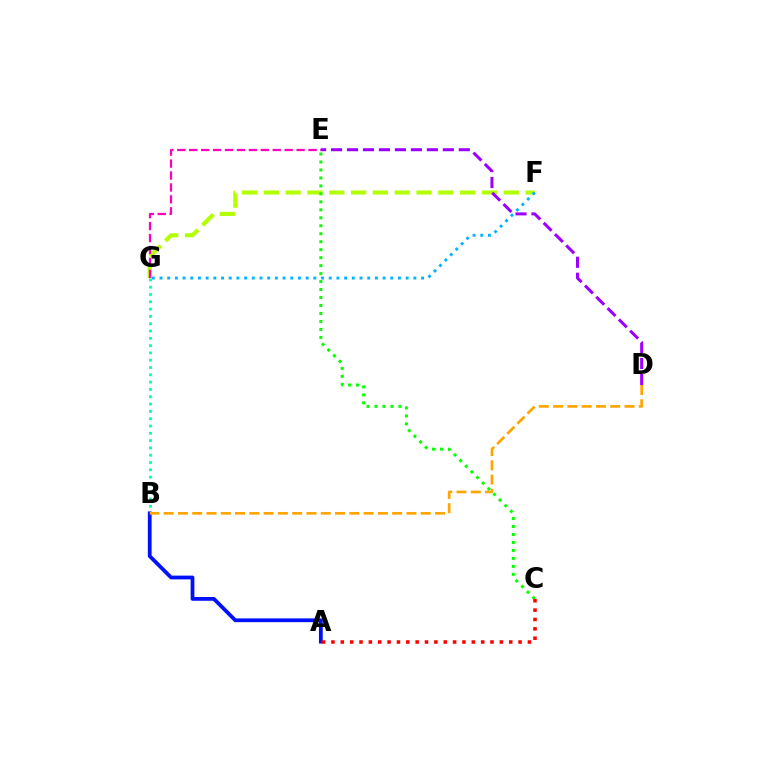{('F', 'G'): [{'color': '#b3ff00', 'line_style': 'dashed', 'thickness': 2.96}, {'color': '#00b5ff', 'line_style': 'dotted', 'thickness': 2.09}], ('B', 'G'): [{'color': '#00ff9d', 'line_style': 'dotted', 'thickness': 1.98}], ('A', 'B'): [{'color': '#0010ff', 'line_style': 'solid', 'thickness': 2.72}], ('B', 'D'): [{'color': '#ffa500', 'line_style': 'dashed', 'thickness': 1.94}], ('E', 'G'): [{'color': '#ff00bd', 'line_style': 'dashed', 'thickness': 1.62}], ('C', 'E'): [{'color': '#08ff00', 'line_style': 'dotted', 'thickness': 2.17}], ('D', 'E'): [{'color': '#9b00ff', 'line_style': 'dashed', 'thickness': 2.17}], ('A', 'C'): [{'color': '#ff0000', 'line_style': 'dotted', 'thickness': 2.54}]}